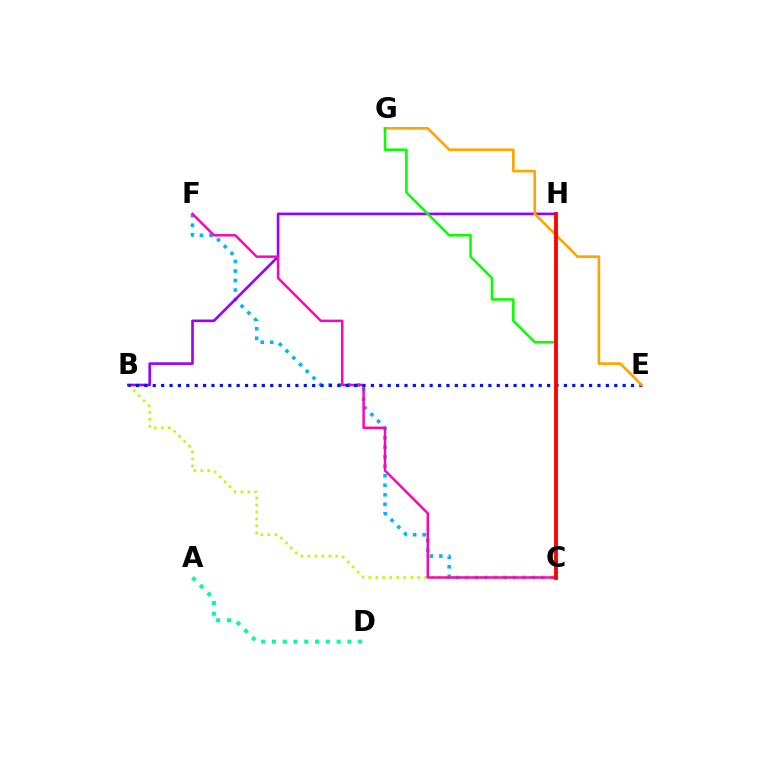{('C', 'F'): [{'color': '#00b5ff', 'line_style': 'dotted', 'thickness': 2.58}, {'color': '#ff00bd', 'line_style': 'solid', 'thickness': 1.76}], ('B', 'C'): [{'color': '#b3ff00', 'line_style': 'dotted', 'thickness': 1.9}], ('A', 'D'): [{'color': '#00ff9d', 'line_style': 'dotted', 'thickness': 2.93}], ('B', 'H'): [{'color': '#9b00ff', 'line_style': 'solid', 'thickness': 1.9}], ('B', 'E'): [{'color': '#0010ff', 'line_style': 'dotted', 'thickness': 2.28}], ('E', 'G'): [{'color': '#ffa500', 'line_style': 'solid', 'thickness': 1.92}], ('C', 'G'): [{'color': '#08ff00', 'line_style': 'solid', 'thickness': 1.83}], ('C', 'H'): [{'color': '#ff0000', 'line_style': 'solid', 'thickness': 2.75}]}